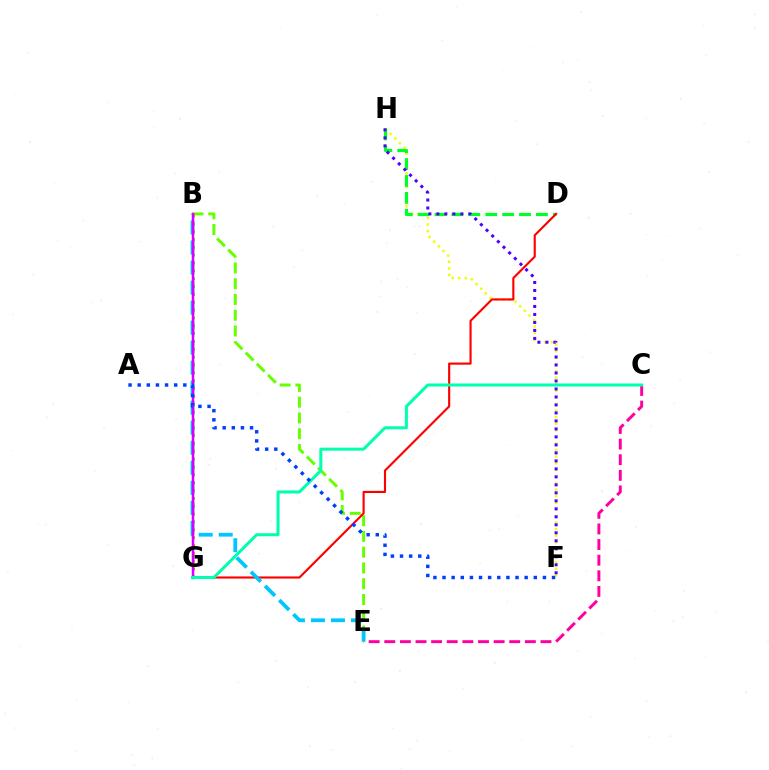{('B', 'E'): [{'color': '#66ff00', 'line_style': 'dashed', 'thickness': 2.14}, {'color': '#00c7ff', 'line_style': 'dashed', 'thickness': 2.72}], ('B', 'G'): [{'color': '#ff8800', 'line_style': 'dotted', 'thickness': 2.13}, {'color': '#d600ff', 'line_style': 'solid', 'thickness': 1.79}], ('F', 'H'): [{'color': '#eeff00', 'line_style': 'dotted', 'thickness': 1.79}, {'color': '#4f00ff', 'line_style': 'dotted', 'thickness': 2.17}], ('C', 'E'): [{'color': '#ff00a0', 'line_style': 'dashed', 'thickness': 2.12}], ('D', 'H'): [{'color': '#00ff27', 'line_style': 'dashed', 'thickness': 2.3}], ('D', 'G'): [{'color': '#ff0000', 'line_style': 'solid', 'thickness': 1.54}], ('C', 'G'): [{'color': '#00ffaf', 'line_style': 'solid', 'thickness': 2.17}], ('A', 'F'): [{'color': '#003fff', 'line_style': 'dotted', 'thickness': 2.48}]}